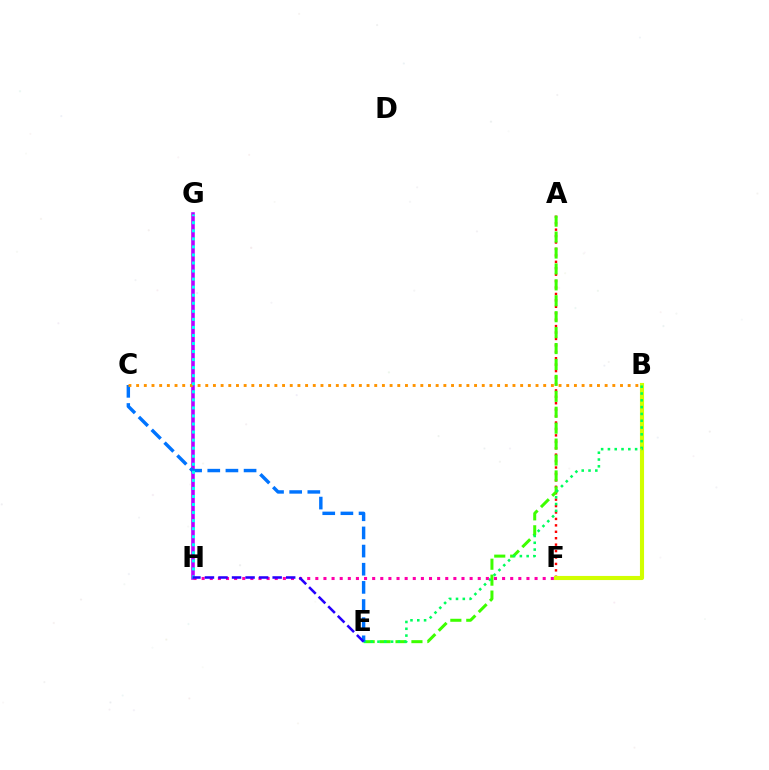{('A', 'F'): [{'color': '#ff0000', 'line_style': 'dotted', 'thickness': 1.75}], ('A', 'E'): [{'color': '#3dff00', 'line_style': 'dashed', 'thickness': 2.16}], ('B', 'F'): [{'color': '#d1ff00', 'line_style': 'solid', 'thickness': 2.96}], ('B', 'E'): [{'color': '#00ff5c', 'line_style': 'dotted', 'thickness': 1.85}], ('G', 'H'): [{'color': '#b900ff', 'line_style': 'solid', 'thickness': 2.57}, {'color': '#00fff6', 'line_style': 'dotted', 'thickness': 2.19}], ('C', 'E'): [{'color': '#0074ff', 'line_style': 'dashed', 'thickness': 2.47}], ('B', 'C'): [{'color': '#ff9400', 'line_style': 'dotted', 'thickness': 2.09}], ('F', 'H'): [{'color': '#ff00ac', 'line_style': 'dotted', 'thickness': 2.21}], ('E', 'H'): [{'color': '#2500ff', 'line_style': 'dashed', 'thickness': 1.84}]}